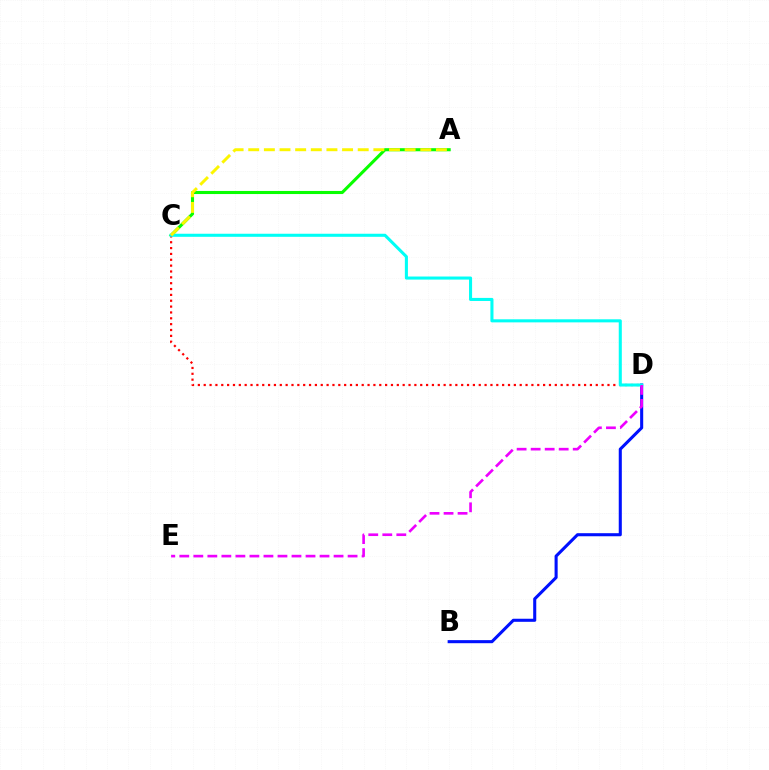{('B', 'D'): [{'color': '#0010ff', 'line_style': 'solid', 'thickness': 2.21}], ('A', 'C'): [{'color': '#08ff00', 'line_style': 'solid', 'thickness': 2.22}, {'color': '#fcf500', 'line_style': 'dashed', 'thickness': 2.12}], ('C', 'D'): [{'color': '#ff0000', 'line_style': 'dotted', 'thickness': 1.59}, {'color': '#00fff6', 'line_style': 'solid', 'thickness': 2.21}], ('D', 'E'): [{'color': '#ee00ff', 'line_style': 'dashed', 'thickness': 1.91}]}